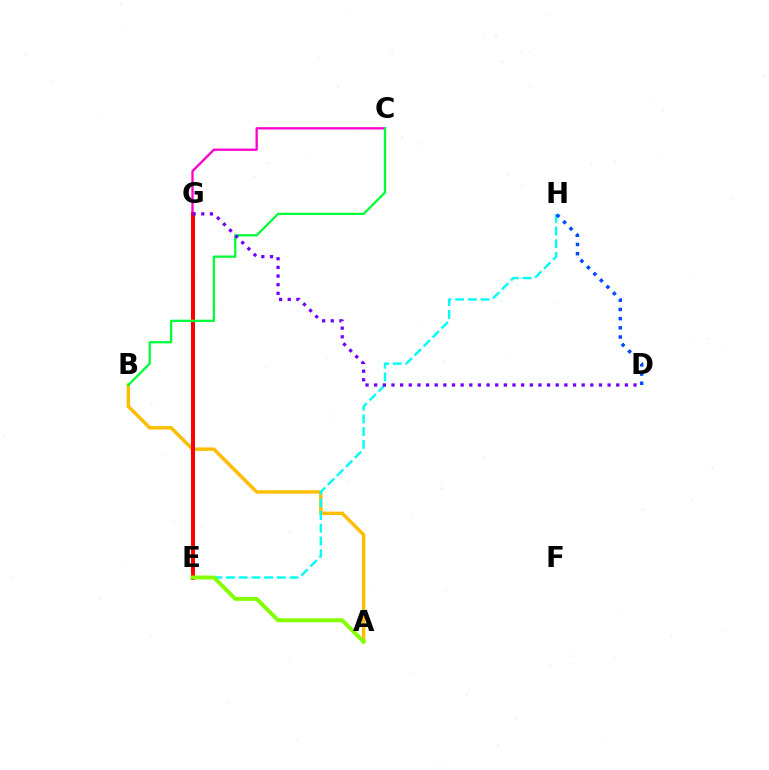{('A', 'B'): [{'color': '#ffbd00', 'line_style': 'solid', 'thickness': 2.47}], ('C', 'G'): [{'color': '#ff00cf', 'line_style': 'solid', 'thickness': 1.67}], ('E', 'G'): [{'color': '#ff0000', 'line_style': 'solid', 'thickness': 2.87}], ('E', 'H'): [{'color': '#00fff6', 'line_style': 'dashed', 'thickness': 1.73}], ('A', 'E'): [{'color': '#84ff00', 'line_style': 'solid', 'thickness': 2.84}], ('D', 'H'): [{'color': '#004bff', 'line_style': 'dotted', 'thickness': 2.5}], ('B', 'C'): [{'color': '#00ff39', 'line_style': 'solid', 'thickness': 1.64}], ('D', 'G'): [{'color': '#7200ff', 'line_style': 'dotted', 'thickness': 2.35}]}